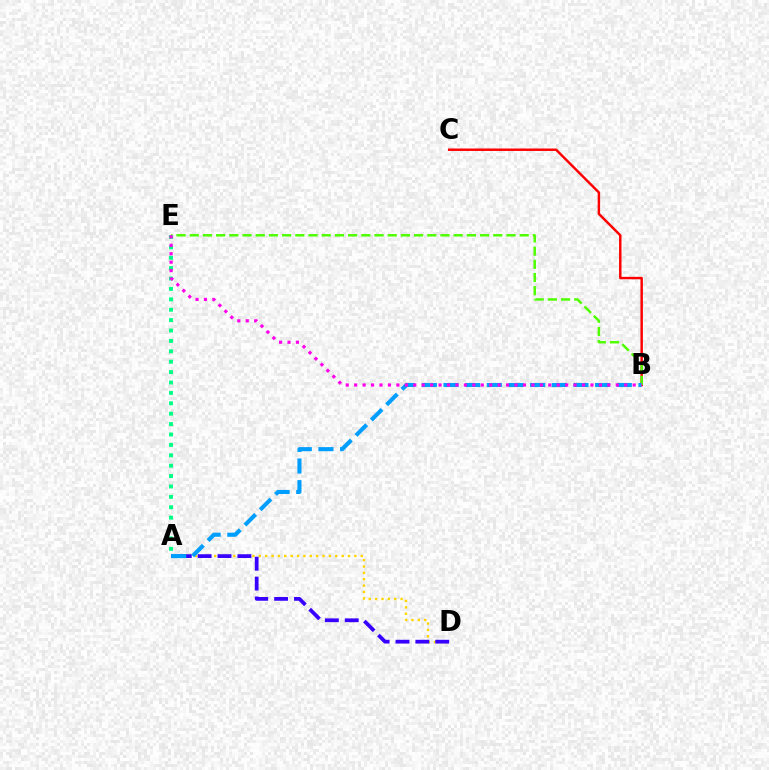{('A', 'E'): [{'color': '#00ff86', 'line_style': 'dotted', 'thickness': 2.82}], ('A', 'D'): [{'color': '#ffd500', 'line_style': 'dotted', 'thickness': 1.73}, {'color': '#3700ff', 'line_style': 'dashed', 'thickness': 2.7}], ('B', 'C'): [{'color': '#ff0000', 'line_style': 'solid', 'thickness': 1.76}], ('B', 'E'): [{'color': '#4fff00', 'line_style': 'dashed', 'thickness': 1.79}, {'color': '#ff00ed', 'line_style': 'dotted', 'thickness': 2.29}], ('A', 'B'): [{'color': '#009eff', 'line_style': 'dashed', 'thickness': 2.94}]}